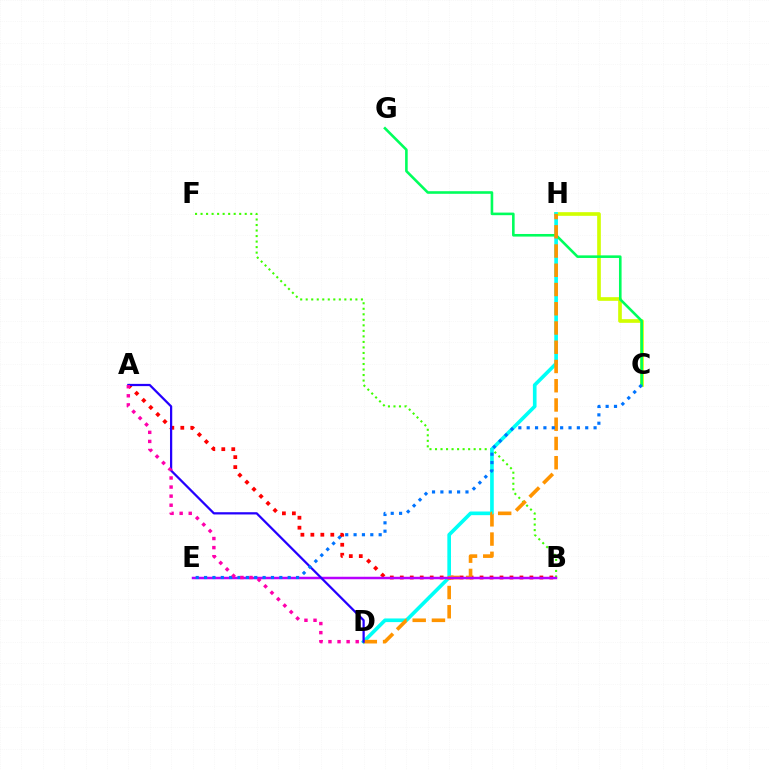{('A', 'B'): [{'color': '#ff0000', 'line_style': 'dotted', 'thickness': 2.71}], ('B', 'F'): [{'color': '#3dff00', 'line_style': 'dotted', 'thickness': 1.5}], ('C', 'H'): [{'color': '#d1ff00', 'line_style': 'solid', 'thickness': 2.64}], ('D', 'H'): [{'color': '#00fff6', 'line_style': 'solid', 'thickness': 2.63}, {'color': '#ff9400', 'line_style': 'dashed', 'thickness': 2.61}], ('C', 'G'): [{'color': '#00ff5c', 'line_style': 'solid', 'thickness': 1.87}], ('B', 'E'): [{'color': '#b900ff', 'line_style': 'solid', 'thickness': 1.79}], ('A', 'D'): [{'color': '#2500ff', 'line_style': 'solid', 'thickness': 1.62}, {'color': '#ff00ac', 'line_style': 'dotted', 'thickness': 2.47}], ('C', 'E'): [{'color': '#0074ff', 'line_style': 'dotted', 'thickness': 2.27}]}